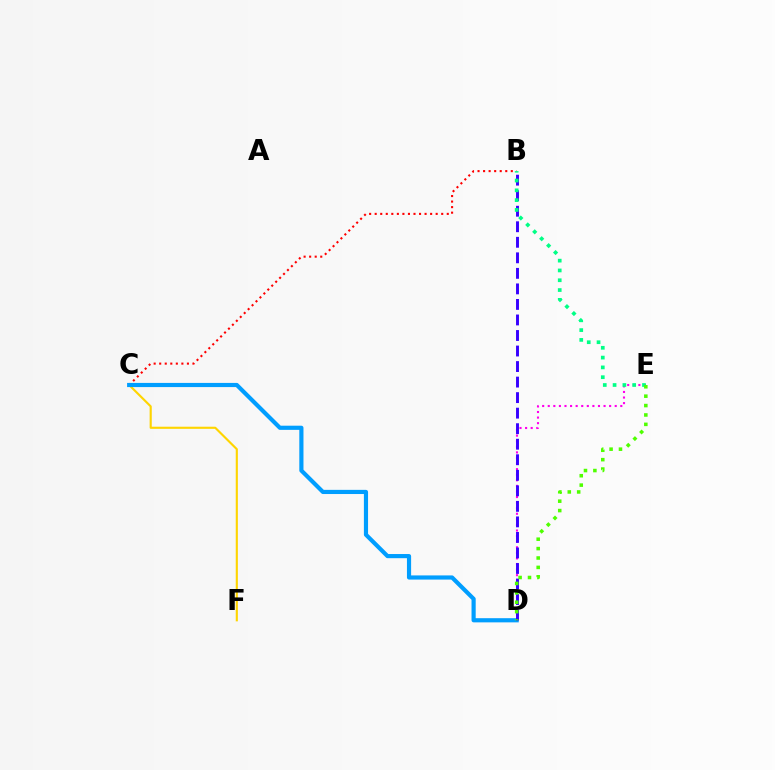{('B', 'C'): [{'color': '#ff0000', 'line_style': 'dotted', 'thickness': 1.51}], ('C', 'F'): [{'color': '#ffd500', 'line_style': 'solid', 'thickness': 1.54}], ('D', 'E'): [{'color': '#ff00ed', 'line_style': 'dotted', 'thickness': 1.52}, {'color': '#4fff00', 'line_style': 'dotted', 'thickness': 2.55}], ('C', 'D'): [{'color': '#009eff', 'line_style': 'solid', 'thickness': 3.0}], ('B', 'D'): [{'color': '#3700ff', 'line_style': 'dashed', 'thickness': 2.11}], ('B', 'E'): [{'color': '#00ff86', 'line_style': 'dotted', 'thickness': 2.66}]}